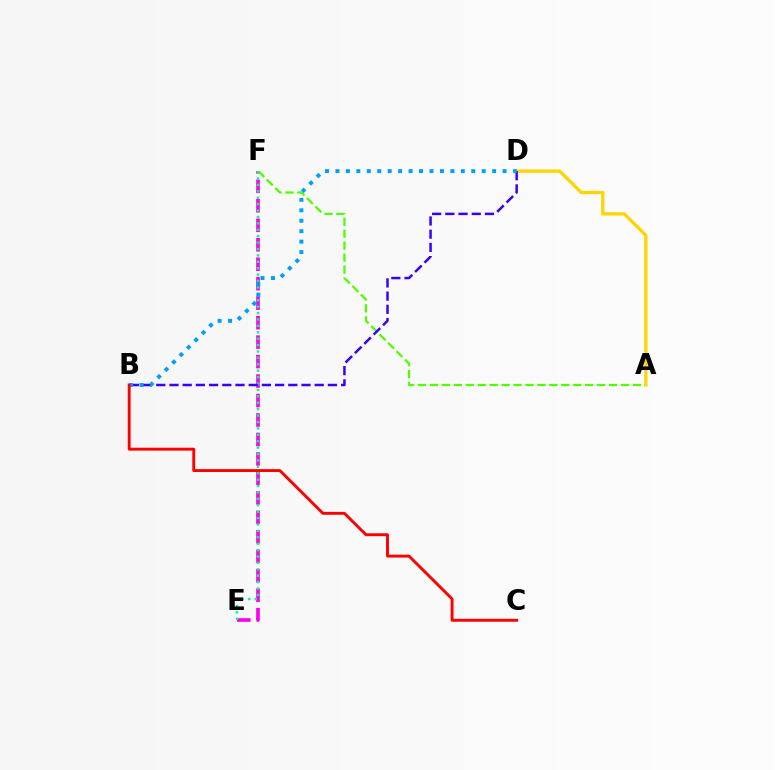{('E', 'F'): [{'color': '#ff00ed', 'line_style': 'dashed', 'thickness': 2.65}, {'color': '#00ff86', 'line_style': 'dotted', 'thickness': 1.74}], ('A', 'F'): [{'color': '#4fff00', 'line_style': 'dashed', 'thickness': 1.62}], ('A', 'D'): [{'color': '#ffd500', 'line_style': 'solid', 'thickness': 2.37}], ('B', 'D'): [{'color': '#3700ff', 'line_style': 'dashed', 'thickness': 1.79}, {'color': '#009eff', 'line_style': 'dotted', 'thickness': 2.84}], ('B', 'C'): [{'color': '#ff0000', 'line_style': 'solid', 'thickness': 2.09}]}